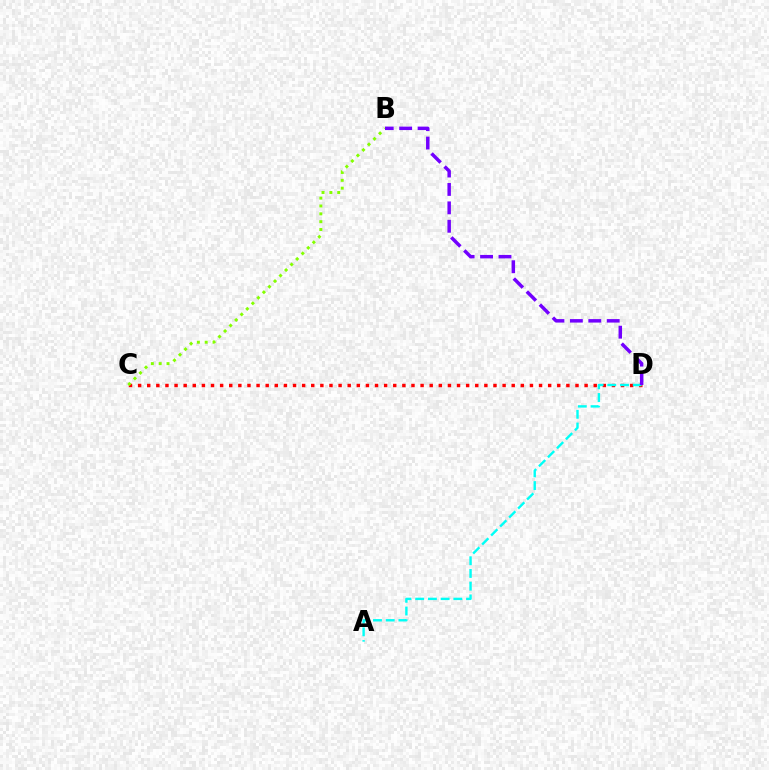{('C', 'D'): [{'color': '#ff0000', 'line_style': 'dotted', 'thickness': 2.48}], ('B', 'C'): [{'color': '#84ff00', 'line_style': 'dotted', 'thickness': 2.13}], ('A', 'D'): [{'color': '#00fff6', 'line_style': 'dashed', 'thickness': 1.73}], ('B', 'D'): [{'color': '#7200ff', 'line_style': 'dashed', 'thickness': 2.5}]}